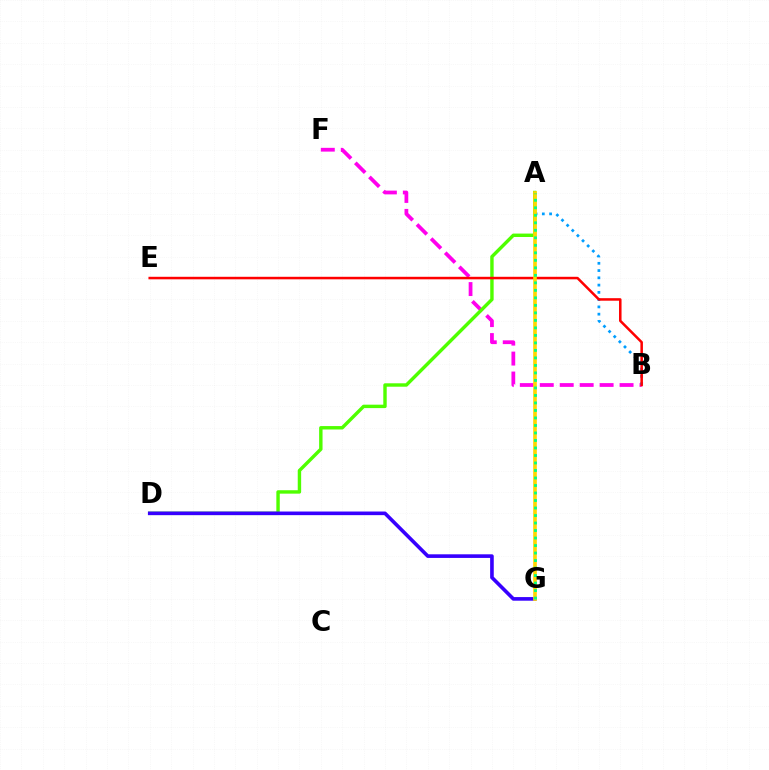{('B', 'F'): [{'color': '#ff00ed', 'line_style': 'dashed', 'thickness': 2.71}], ('A', 'B'): [{'color': '#009eff', 'line_style': 'dotted', 'thickness': 1.97}], ('A', 'D'): [{'color': '#4fff00', 'line_style': 'solid', 'thickness': 2.46}], ('B', 'E'): [{'color': '#ff0000', 'line_style': 'solid', 'thickness': 1.82}], ('D', 'G'): [{'color': '#3700ff', 'line_style': 'solid', 'thickness': 2.61}], ('A', 'G'): [{'color': '#ffd500', 'line_style': 'solid', 'thickness': 2.62}, {'color': '#00ff86', 'line_style': 'dotted', 'thickness': 2.04}]}